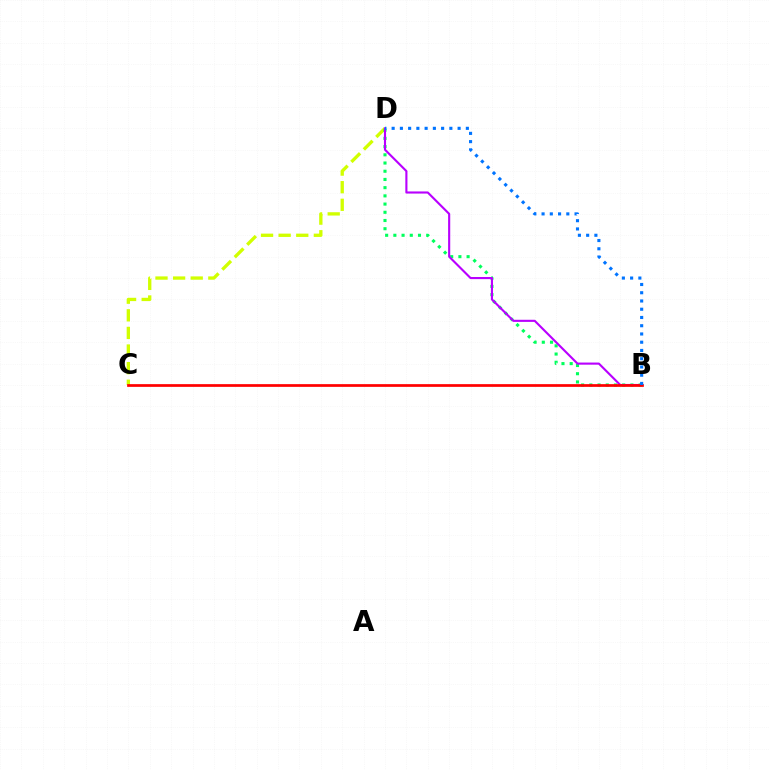{('C', 'D'): [{'color': '#d1ff00', 'line_style': 'dashed', 'thickness': 2.39}], ('B', 'D'): [{'color': '#00ff5c', 'line_style': 'dotted', 'thickness': 2.23}, {'color': '#b900ff', 'line_style': 'solid', 'thickness': 1.53}, {'color': '#0074ff', 'line_style': 'dotted', 'thickness': 2.24}], ('B', 'C'): [{'color': '#ff0000', 'line_style': 'solid', 'thickness': 1.96}]}